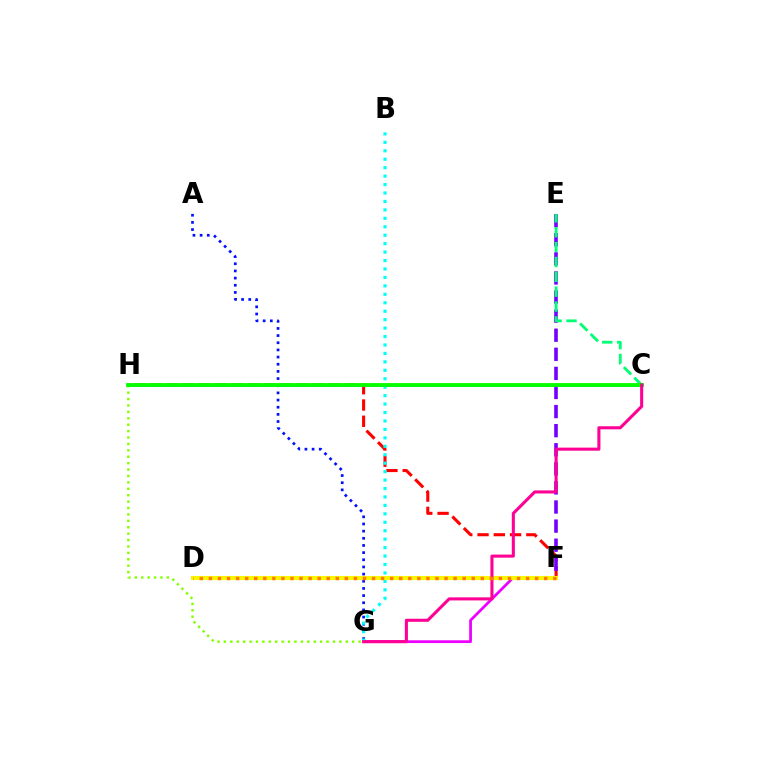{('G', 'H'): [{'color': '#84ff00', 'line_style': 'dotted', 'thickness': 1.74}], ('A', 'G'): [{'color': '#0010ff', 'line_style': 'dotted', 'thickness': 1.95}], ('F', 'H'): [{'color': '#ff0000', 'line_style': 'dashed', 'thickness': 2.21}], ('E', 'F'): [{'color': '#7200ff', 'line_style': 'dashed', 'thickness': 2.59}], ('F', 'G'): [{'color': '#ee00ff', 'line_style': 'solid', 'thickness': 1.99}], ('C', 'H'): [{'color': '#008cff', 'line_style': 'solid', 'thickness': 1.82}, {'color': '#08ff00', 'line_style': 'solid', 'thickness': 2.77}], ('C', 'E'): [{'color': '#00ff74', 'line_style': 'dashed', 'thickness': 2.02}], ('B', 'G'): [{'color': '#00fff6', 'line_style': 'dotted', 'thickness': 2.29}], ('D', 'F'): [{'color': '#fcf500', 'line_style': 'solid', 'thickness': 2.95}, {'color': '#ff7c00', 'line_style': 'dotted', 'thickness': 2.46}], ('C', 'G'): [{'color': '#ff0094', 'line_style': 'solid', 'thickness': 2.21}]}